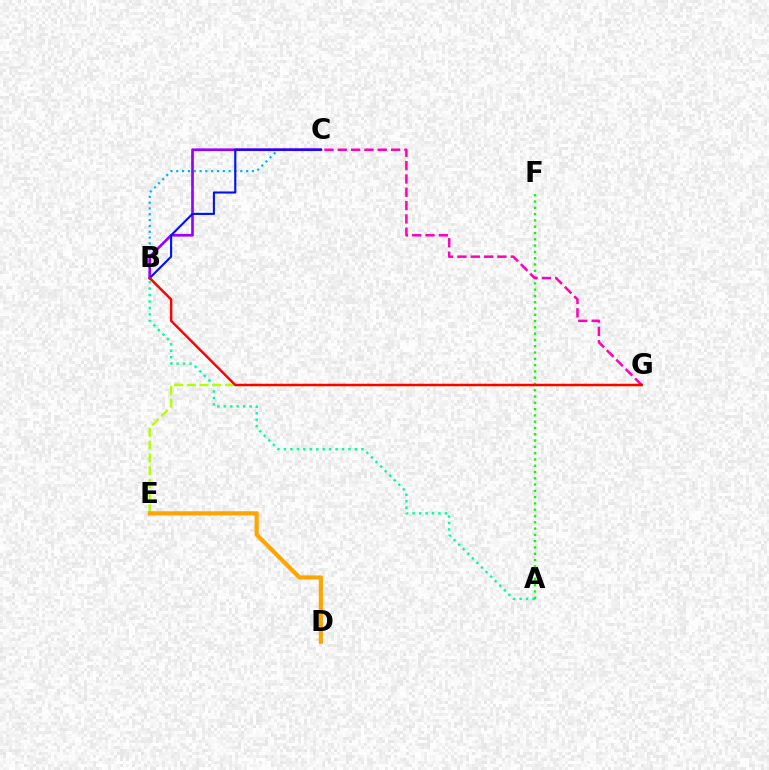{('A', 'F'): [{'color': '#08ff00', 'line_style': 'dotted', 'thickness': 1.71}], ('A', 'B'): [{'color': '#00ff9d', 'line_style': 'dotted', 'thickness': 1.75}], ('E', 'G'): [{'color': '#b3ff00', 'line_style': 'dashed', 'thickness': 1.73}], ('B', 'C'): [{'color': '#00b5ff', 'line_style': 'dotted', 'thickness': 1.58}, {'color': '#9b00ff', 'line_style': 'solid', 'thickness': 1.94}, {'color': '#0010ff', 'line_style': 'solid', 'thickness': 1.52}], ('D', 'E'): [{'color': '#ffa500', 'line_style': 'solid', 'thickness': 3.0}], ('C', 'G'): [{'color': '#ff00bd', 'line_style': 'dashed', 'thickness': 1.81}], ('B', 'G'): [{'color': '#ff0000', 'line_style': 'solid', 'thickness': 1.76}]}